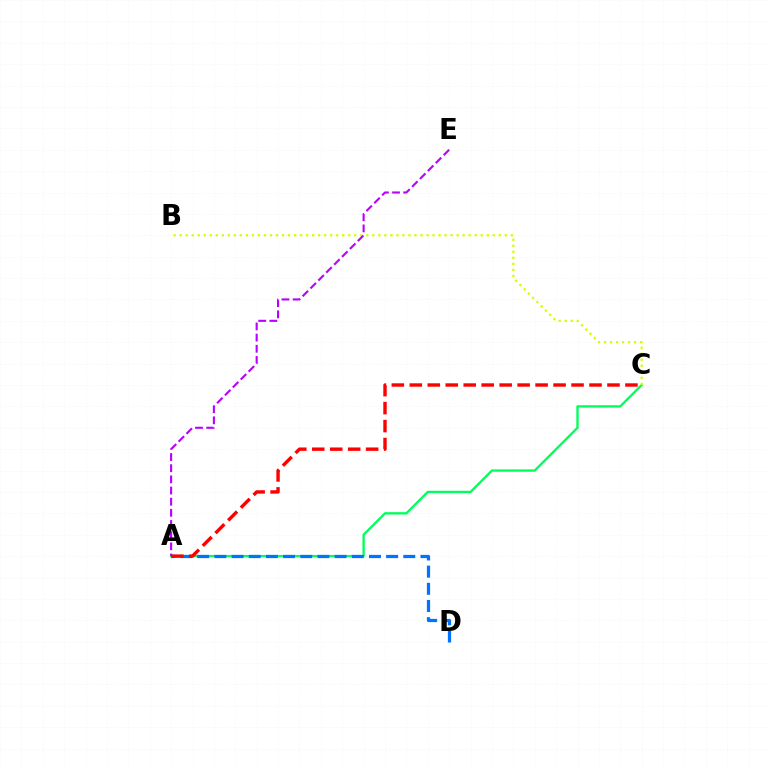{('A', 'C'): [{'color': '#00ff5c', 'line_style': 'solid', 'thickness': 1.68}, {'color': '#ff0000', 'line_style': 'dashed', 'thickness': 2.44}], ('B', 'C'): [{'color': '#d1ff00', 'line_style': 'dotted', 'thickness': 1.64}], ('A', 'D'): [{'color': '#0074ff', 'line_style': 'dashed', 'thickness': 2.33}], ('A', 'E'): [{'color': '#b900ff', 'line_style': 'dashed', 'thickness': 1.52}]}